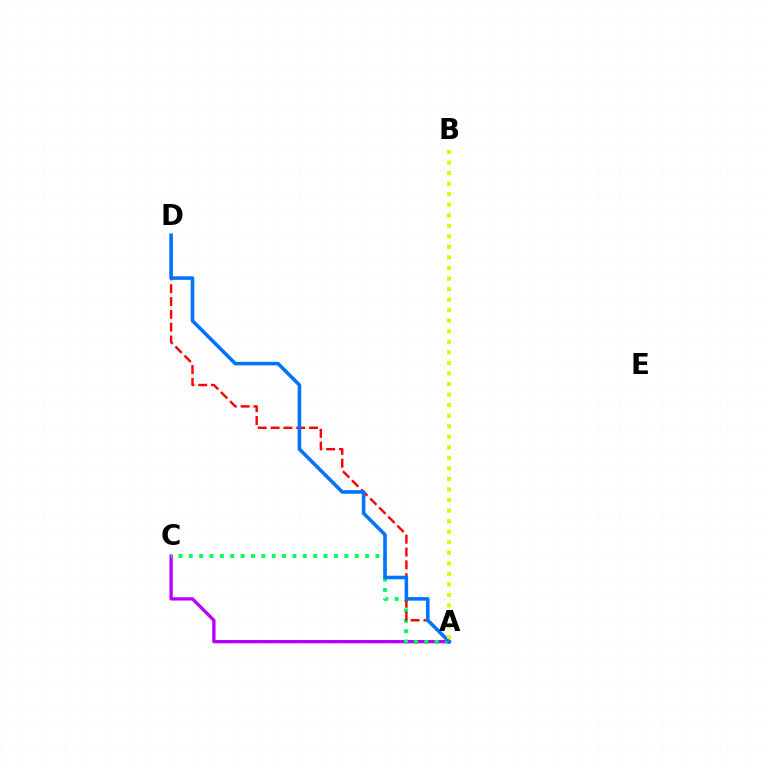{('A', 'C'): [{'color': '#b900ff', 'line_style': 'solid', 'thickness': 2.37}, {'color': '#00ff5c', 'line_style': 'dotted', 'thickness': 2.82}], ('A', 'D'): [{'color': '#ff0000', 'line_style': 'dashed', 'thickness': 1.74}, {'color': '#0074ff', 'line_style': 'solid', 'thickness': 2.57}], ('A', 'B'): [{'color': '#d1ff00', 'line_style': 'dotted', 'thickness': 2.87}]}